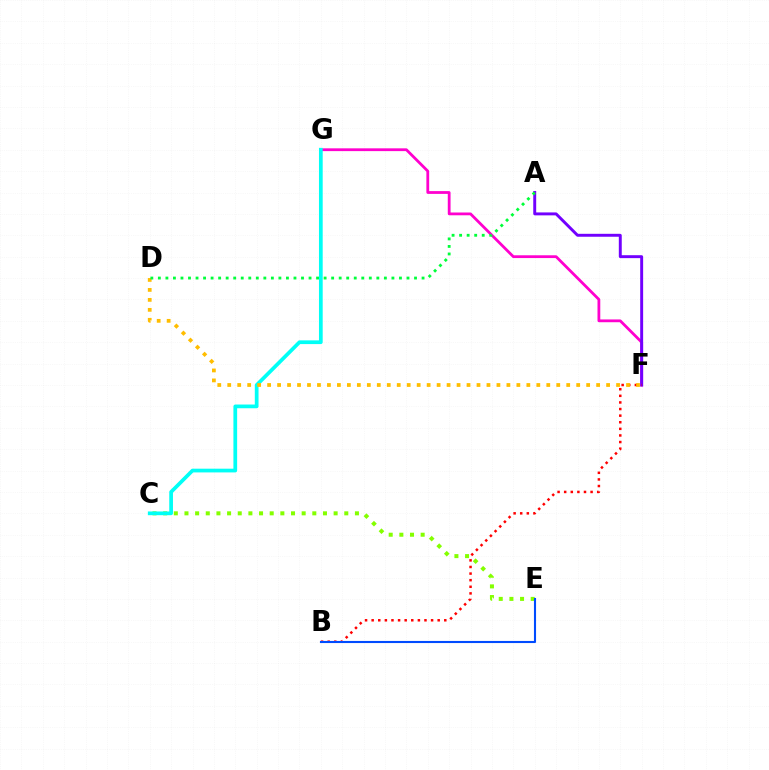{('C', 'E'): [{'color': '#84ff00', 'line_style': 'dotted', 'thickness': 2.89}], ('F', 'G'): [{'color': '#ff00cf', 'line_style': 'solid', 'thickness': 2.01}], ('A', 'F'): [{'color': '#7200ff', 'line_style': 'solid', 'thickness': 2.11}], ('C', 'G'): [{'color': '#00fff6', 'line_style': 'solid', 'thickness': 2.68}], ('B', 'F'): [{'color': '#ff0000', 'line_style': 'dotted', 'thickness': 1.79}], ('B', 'E'): [{'color': '#004bff', 'line_style': 'solid', 'thickness': 1.51}], ('D', 'F'): [{'color': '#ffbd00', 'line_style': 'dotted', 'thickness': 2.71}], ('A', 'D'): [{'color': '#00ff39', 'line_style': 'dotted', 'thickness': 2.05}]}